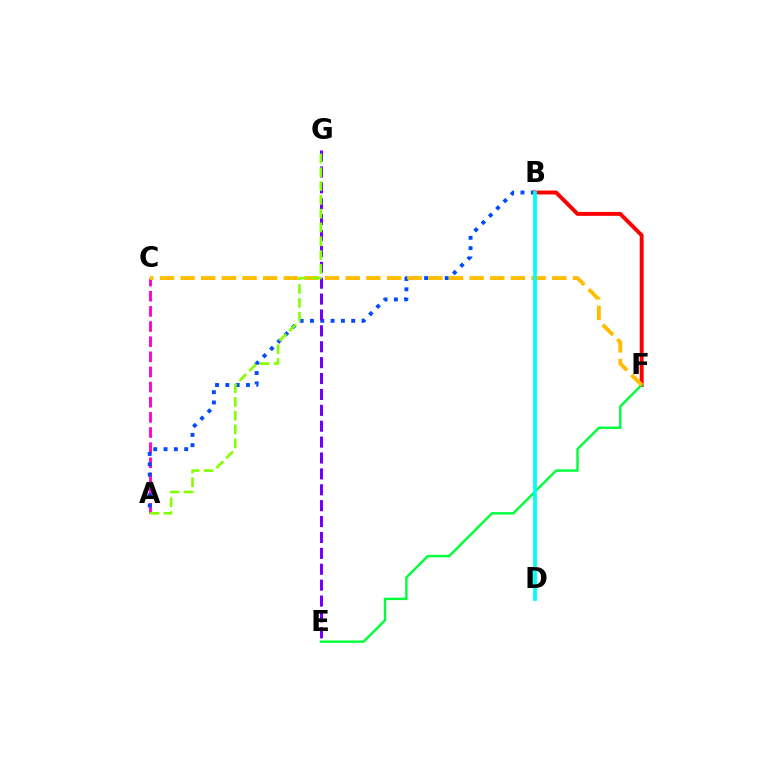{('A', 'C'): [{'color': '#ff00cf', 'line_style': 'dashed', 'thickness': 2.06}], ('B', 'F'): [{'color': '#ff0000', 'line_style': 'solid', 'thickness': 2.83}], ('A', 'B'): [{'color': '#004bff', 'line_style': 'dotted', 'thickness': 2.8}], ('E', 'F'): [{'color': '#00ff39', 'line_style': 'solid', 'thickness': 1.74}], ('C', 'F'): [{'color': '#ffbd00', 'line_style': 'dashed', 'thickness': 2.81}], ('B', 'D'): [{'color': '#00fff6', 'line_style': 'solid', 'thickness': 2.71}], ('E', 'G'): [{'color': '#7200ff', 'line_style': 'dashed', 'thickness': 2.16}], ('A', 'G'): [{'color': '#84ff00', 'line_style': 'dashed', 'thickness': 1.88}]}